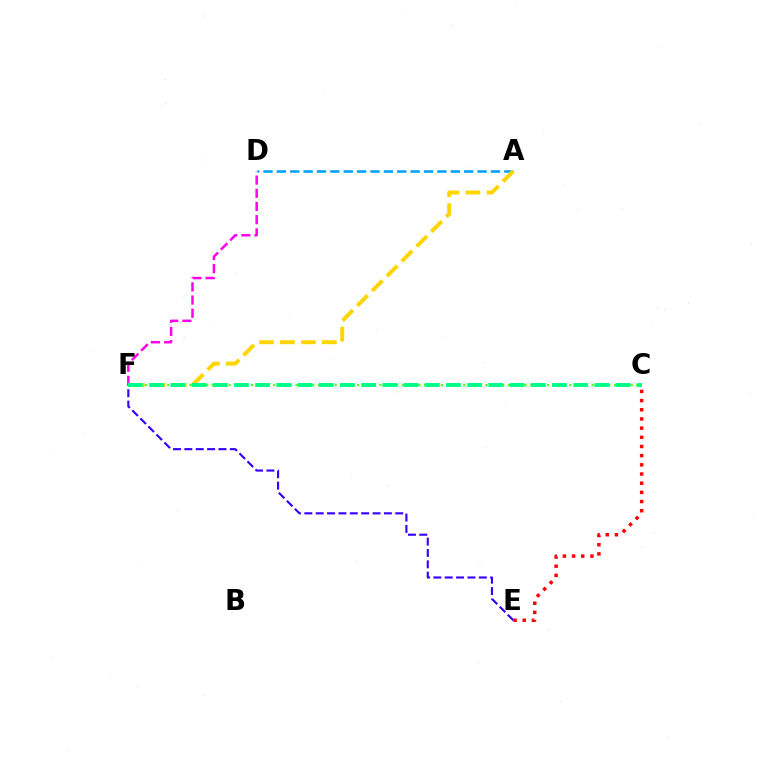{('C', 'F'): [{'color': '#4fff00', 'line_style': 'dotted', 'thickness': 1.52}, {'color': '#00ff86', 'line_style': 'dashed', 'thickness': 2.88}], ('A', 'D'): [{'color': '#009eff', 'line_style': 'dashed', 'thickness': 1.82}], ('A', 'F'): [{'color': '#ffd500', 'line_style': 'dashed', 'thickness': 2.85}], ('E', 'F'): [{'color': '#3700ff', 'line_style': 'dashed', 'thickness': 1.54}], ('C', 'E'): [{'color': '#ff0000', 'line_style': 'dotted', 'thickness': 2.49}], ('D', 'F'): [{'color': '#ff00ed', 'line_style': 'dashed', 'thickness': 1.79}]}